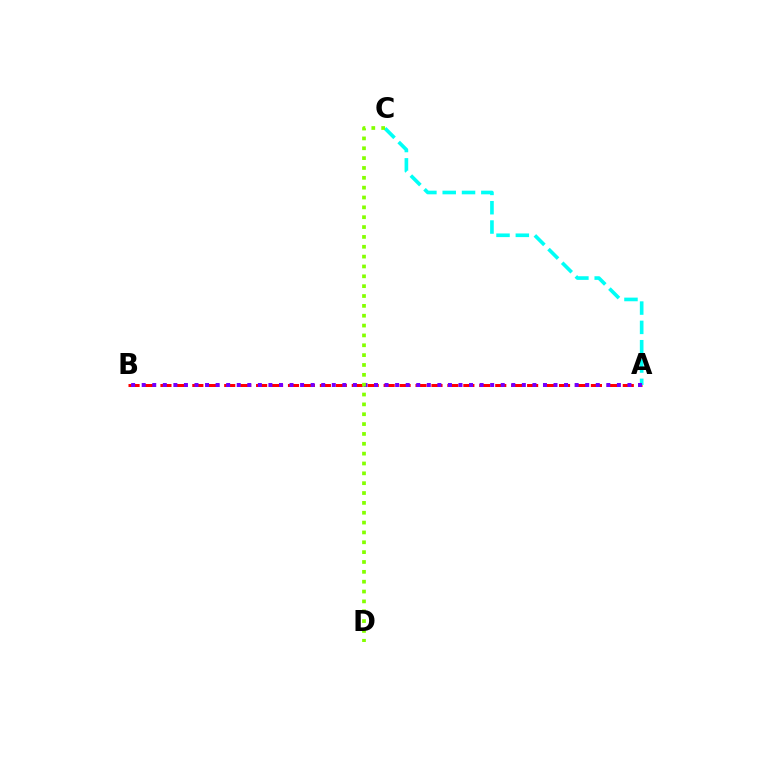{('A', 'B'): [{'color': '#ff0000', 'line_style': 'dashed', 'thickness': 2.17}, {'color': '#7200ff', 'line_style': 'dotted', 'thickness': 2.87}], ('A', 'C'): [{'color': '#00fff6', 'line_style': 'dashed', 'thickness': 2.62}], ('C', 'D'): [{'color': '#84ff00', 'line_style': 'dotted', 'thickness': 2.68}]}